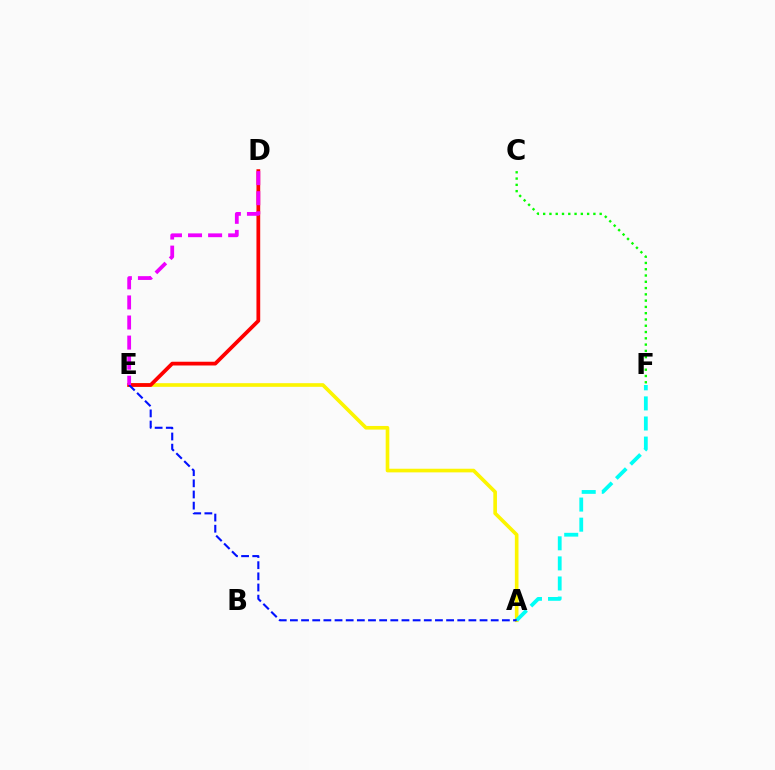{('A', 'E'): [{'color': '#fcf500', 'line_style': 'solid', 'thickness': 2.62}, {'color': '#0010ff', 'line_style': 'dashed', 'thickness': 1.52}], ('D', 'E'): [{'color': '#ff0000', 'line_style': 'solid', 'thickness': 2.7}, {'color': '#ee00ff', 'line_style': 'dashed', 'thickness': 2.73}], ('C', 'F'): [{'color': '#08ff00', 'line_style': 'dotted', 'thickness': 1.71}], ('A', 'F'): [{'color': '#00fff6', 'line_style': 'dashed', 'thickness': 2.73}]}